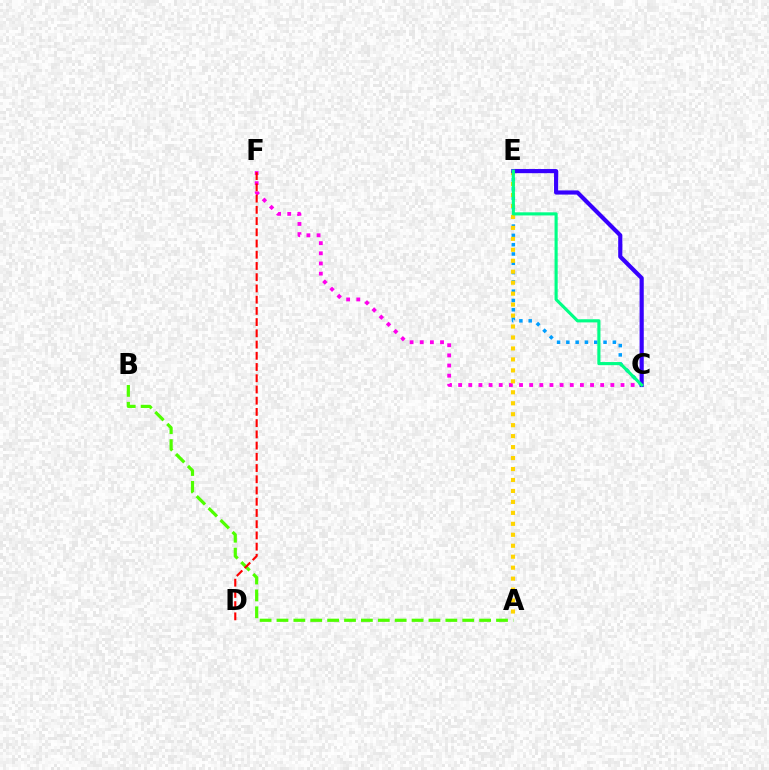{('C', 'F'): [{'color': '#ff00ed', 'line_style': 'dotted', 'thickness': 2.76}], ('A', 'B'): [{'color': '#4fff00', 'line_style': 'dashed', 'thickness': 2.29}], ('D', 'F'): [{'color': '#ff0000', 'line_style': 'dashed', 'thickness': 1.53}], ('C', 'E'): [{'color': '#009eff', 'line_style': 'dotted', 'thickness': 2.53}, {'color': '#3700ff', 'line_style': 'solid', 'thickness': 2.99}, {'color': '#00ff86', 'line_style': 'solid', 'thickness': 2.25}], ('A', 'E'): [{'color': '#ffd500', 'line_style': 'dotted', 'thickness': 2.98}]}